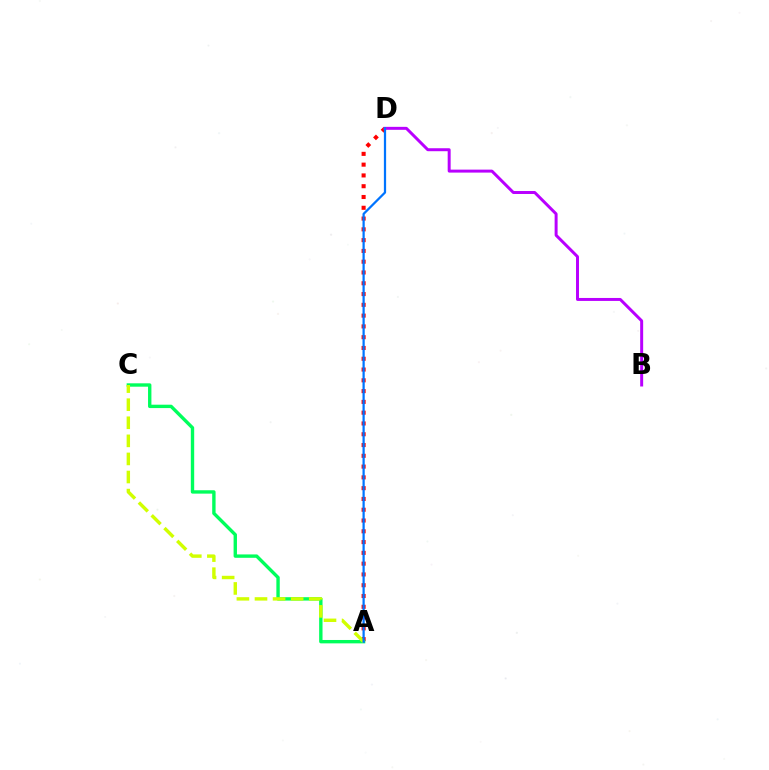{('A', 'D'): [{'color': '#ff0000', 'line_style': 'dotted', 'thickness': 2.93}, {'color': '#0074ff', 'line_style': 'solid', 'thickness': 1.61}], ('A', 'C'): [{'color': '#00ff5c', 'line_style': 'solid', 'thickness': 2.43}, {'color': '#d1ff00', 'line_style': 'dashed', 'thickness': 2.46}], ('B', 'D'): [{'color': '#b900ff', 'line_style': 'solid', 'thickness': 2.14}]}